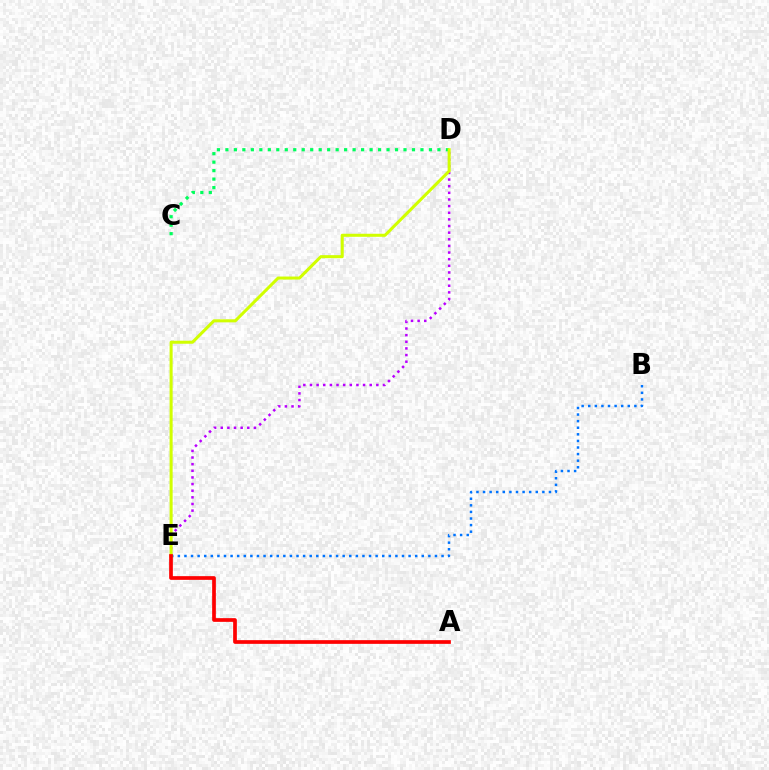{('D', 'E'): [{'color': '#b900ff', 'line_style': 'dotted', 'thickness': 1.8}, {'color': '#d1ff00', 'line_style': 'solid', 'thickness': 2.19}], ('C', 'D'): [{'color': '#00ff5c', 'line_style': 'dotted', 'thickness': 2.3}], ('B', 'E'): [{'color': '#0074ff', 'line_style': 'dotted', 'thickness': 1.79}], ('A', 'E'): [{'color': '#ff0000', 'line_style': 'solid', 'thickness': 2.67}]}